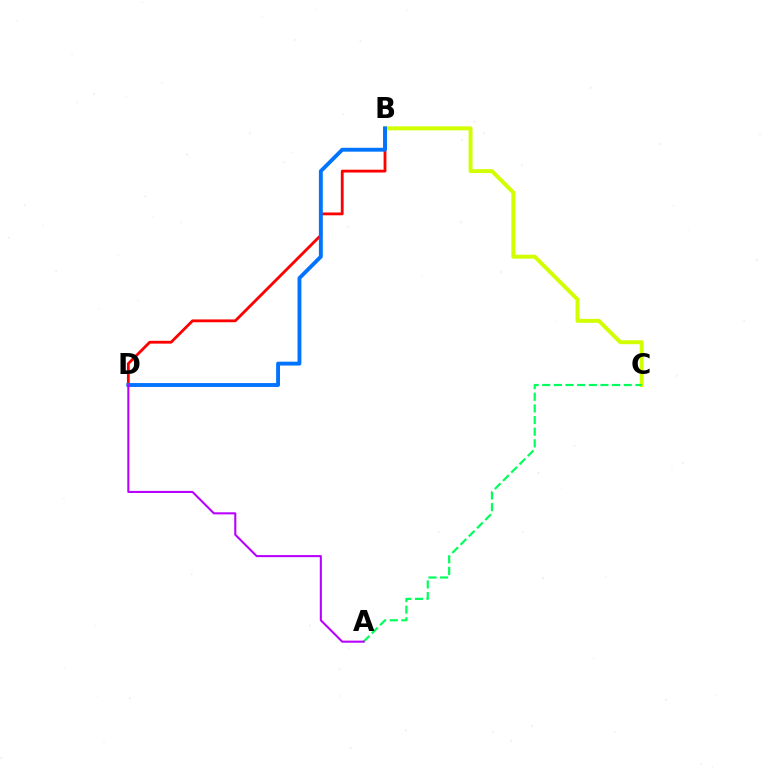{('B', 'D'): [{'color': '#ff0000', 'line_style': 'solid', 'thickness': 2.03}, {'color': '#0074ff', 'line_style': 'solid', 'thickness': 2.79}], ('B', 'C'): [{'color': '#d1ff00', 'line_style': 'solid', 'thickness': 2.84}], ('A', 'C'): [{'color': '#00ff5c', 'line_style': 'dashed', 'thickness': 1.58}], ('A', 'D'): [{'color': '#b900ff', 'line_style': 'solid', 'thickness': 1.5}]}